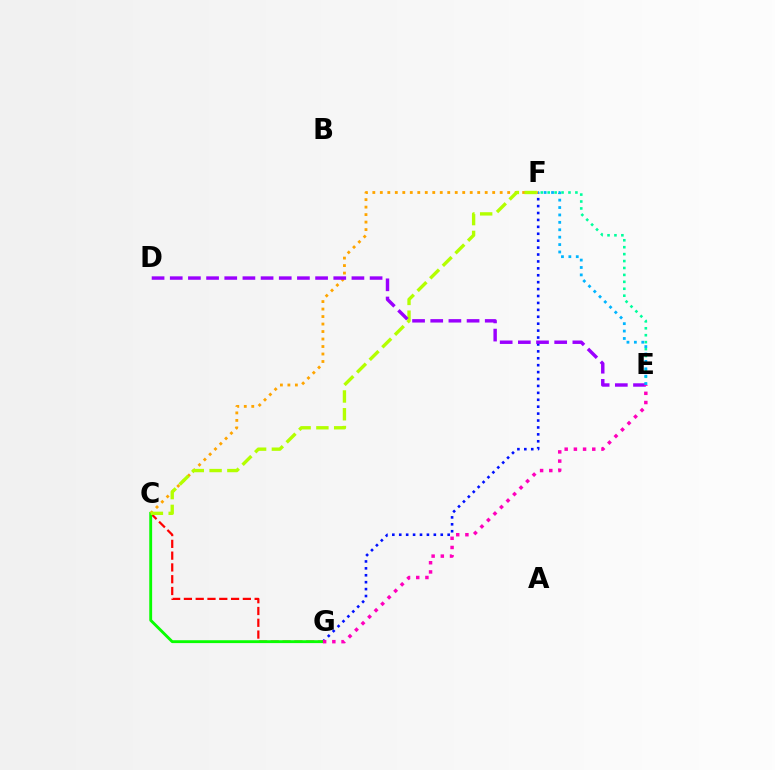{('F', 'G'): [{'color': '#0010ff', 'line_style': 'dotted', 'thickness': 1.88}], ('C', 'G'): [{'color': '#ff0000', 'line_style': 'dashed', 'thickness': 1.6}, {'color': '#08ff00', 'line_style': 'solid', 'thickness': 2.06}], ('E', 'F'): [{'color': '#00ff9d', 'line_style': 'dotted', 'thickness': 1.88}, {'color': '#00b5ff', 'line_style': 'dotted', 'thickness': 2.01}], ('C', 'F'): [{'color': '#ffa500', 'line_style': 'dotted', 'thickness': 2.04}, {'color': '#b3ff00', 'line_style': 'dashed', 'thickness': 2.42}], ('D', 'E'): [{'color': '#9b00ff', 'line_style': 'dashed', 'thickness': 2.47}], ('E', 'G'): [{'color': '#ff00bd', 'line_style': 'dotted', 'thickness': 2.5}]}